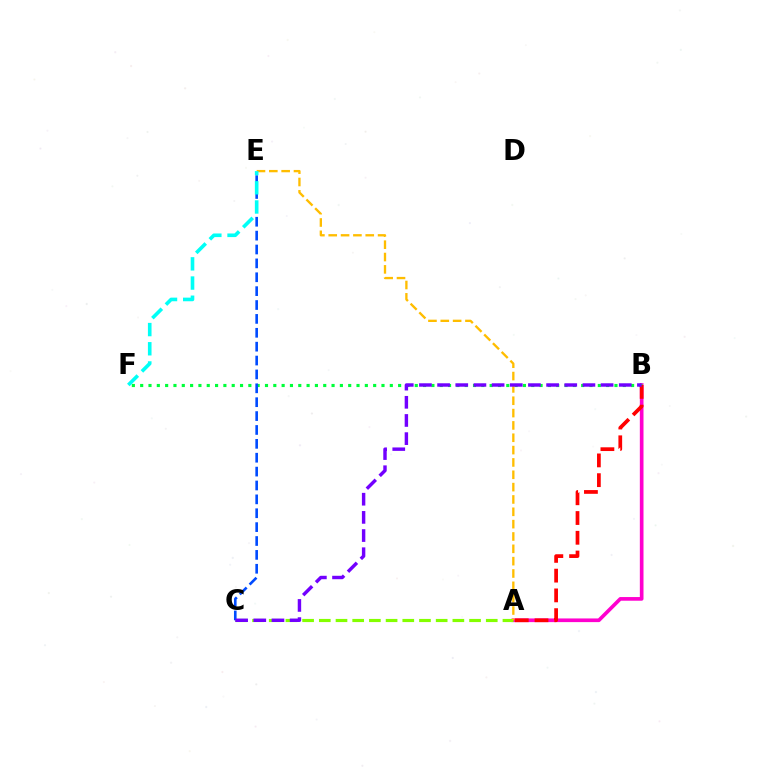{('A', 'B'): [{'color': '#ff00cf', 'line_style': 'solid', 'thickness': 2.64}, {'color': '#ff0000', 'line_style': 'dashed', 'thickness': 2.68}], ('A', 'C'): [{'color': '#84ff00', 'line_style': 'dashed', 'thickness': 2.27}], ('B', 'F'): [{'color': '#00ff39', 'line_style': 'dotted', 'thickness': 2.26}], ('A', 'E'): [{'color': '#ffbd00', 'line_style': 'dashed', 'thickness': 1.68}], ('C', 'E'): [{'color': '#004bff', 'line_style': 'dashed', 'thickness': 1.89}], ('E', 'F'): [{'color': '#00fff6', 'line_style': 'dashed', 'thickness': 2.61}], ('B', 'C'): [{'color': '#7200ff', 'line_style': 'dashed', 'thickness': 2.47}]}